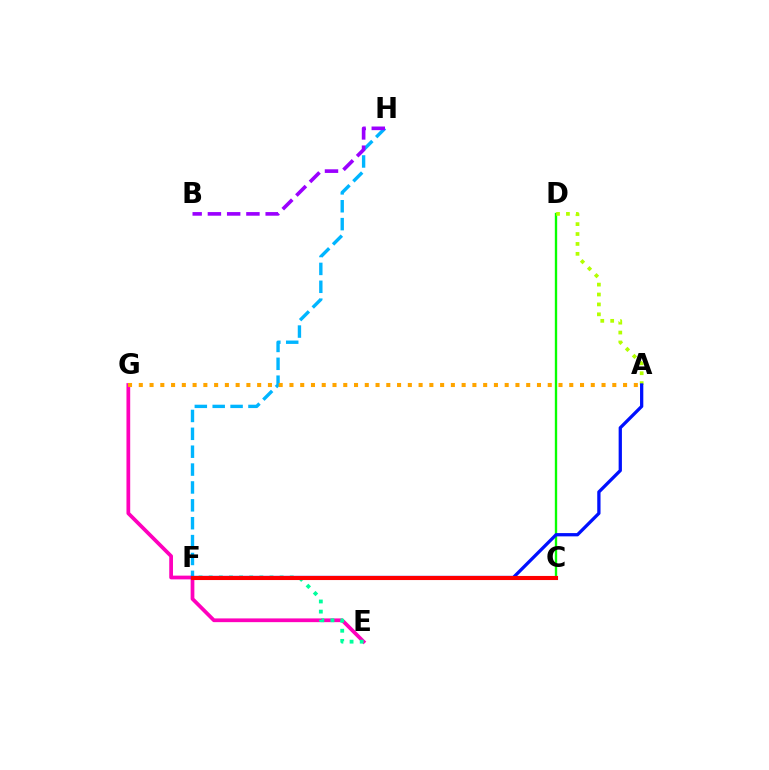{('C', 'D'): [{'color': '#08ff00', 'line_style': 'solid', 'thickness': 1.69}], ('E', 'G'): [{'color': '#ff00bd', 'line_style': 'solid', 'thickness': 2.69}], ('E', 'F'): [{'color': '#00ff9d', 'line_style': 'dotted', 'thickness': 2.75}], ('A', 'D'): [{'color': '#b3ff00', 'line_style': 'dotted', 'thickness': 2.69}], ('F', 'H'): [{'color': '#00b5ff', 'line_style': 'dashed', 'thickness': 2.43}], ('A', 'F'): [{'color': '#0010ff', 'line_style': 'solid', 'thickness': 2.36}], ('C', 'F'): [{'color': '#ff0000', 'line_style': 'solid', 'thickness': 2.95}], ('A', 'G'): [{'color': '#ffa500', 'line_style': 'dotted', 'thickness': 2.92}], ('B', 'H'): [{'color': '#9b00ff', 'line_style': 'dashed', 'thickness': 2.62}]}